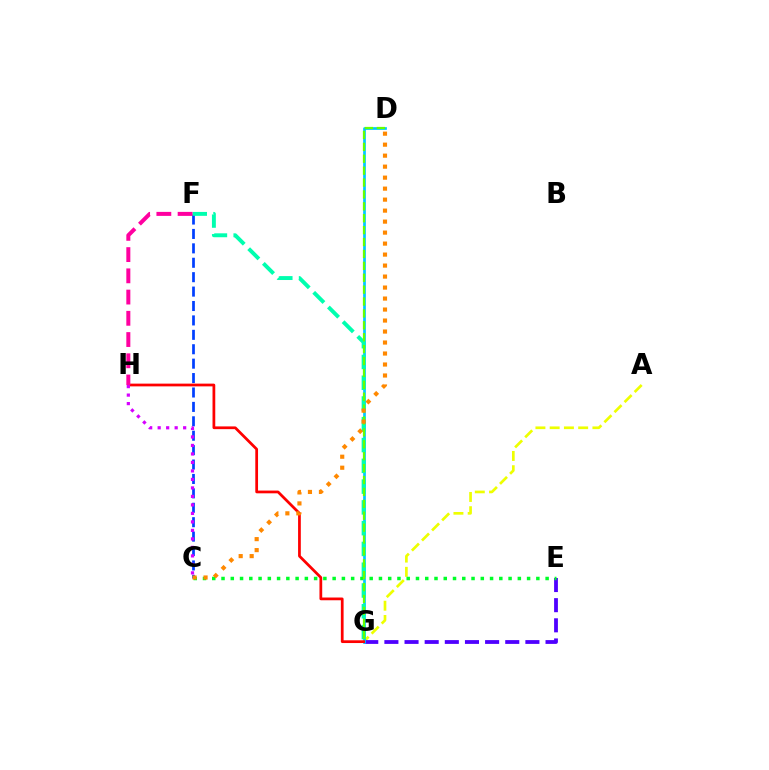{('A', 'G'): [{'color': '#eeff00', 'line_style': 'dashed', 'thickness': 1.94}], ('E', 'G'): [{'color': '#4f00ff', 'line_style': 'dashed', 'thickness': 2.74}], ('C', 'F'): [{'color': '#003fff', 'line_style': 'dashed', 'thickness': 1.96}], ('C', 'E'): [{'color': '#00ff27', 'line_style': 'dotted', 'thickness': 2.52}], ('D', 'G'): [{'color': '#00c7ff', 'line_style': 'solid', 'thickness': 1.95}, {'color': '#66ff00', 'line_style': 'dashed', 'thickness': 1.62}], ('F', 'G'): [{'color': '#00ffaf', 'line_style': 'dashed', 'thickness': 2.82}], ('G', 'H'): [{'color': '#ff0000', 'line_style': 'solid', 'thickness': 1.98}], ('C', 'D'): [{'color': '#ff8800', 'line_style': 'dotted', 'thickness': 2.99}], ('F', 'H'): [{'color': '#ff00a0', 'line_style': 'dashed', 'thickness': 2.88}], ('C', 'H'): [{'color': '#d600ff', 'line_style': 'dotted', 'thickness': 2.31}]}